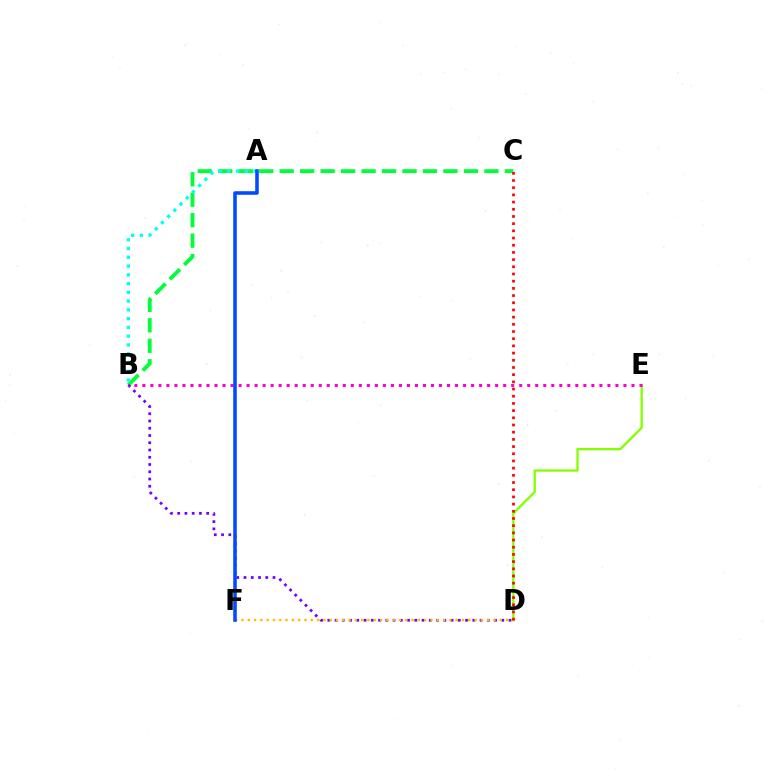{('B', 'C'): [{'color': '#00ff39', 'line_style': 'dashed', 'thickness': 2.78}], ('D', 'E'): [{'color': '#84ff00', 'line_style': 'solid', 'thickness': 1.65}], ('B', 'D'): [{'color': '#7200ff', 'line_style': 'dotted', 'thickness': 1.97}], ('B', 'E'): [{'color': '#ff00cf', 'line_style': 'dotted', 'thickness': 2.18}], ('D', 'F'): [{'color': '#ffbd00', 'line_style': 'dotted', 'thickness': 1.71}], ('A', 'B'): [{'color': '#00fff6', 'line_style': 'dotted', 'thickness': 2.38}], ('C', 'D'): [{'color': '#ff0000', 'line_style': 'dotted', 'thickness': 1.95}], ('A', 'F'): [{'color': '#004bff', 'line_style': 'solid', 'thickness': 2.56}]}